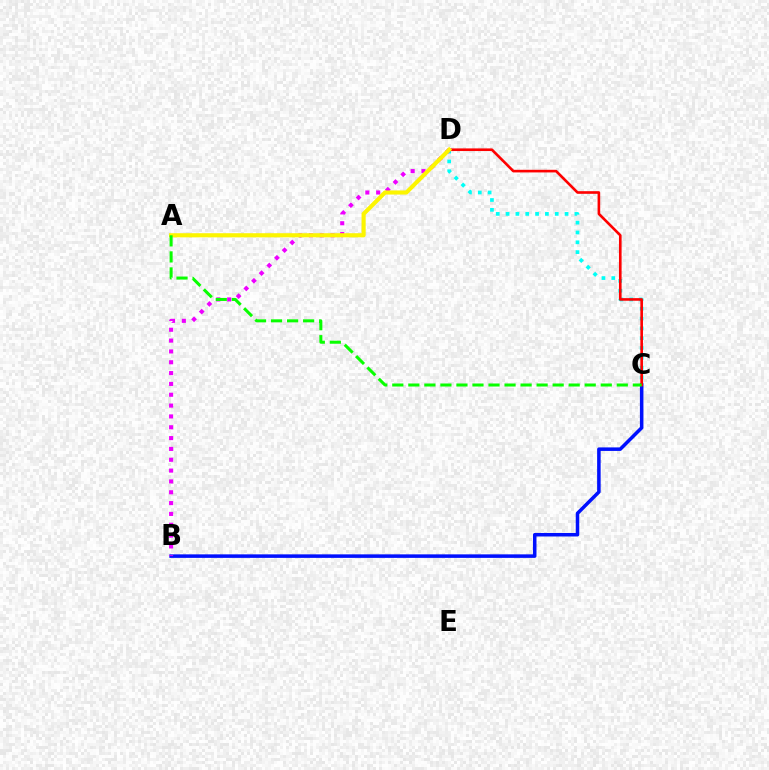{('B', 'C'): [{'color': '#0010ff', 'line_style': 'solid', 'thickness': 2.53}], ('C', 'D'): [{'color': '#00fff6', 'line_style': 'dotted', 'thickness': 2.67}, {'color': '#ff0000', 'line_style': 'solid', 'thickness': 1.89}], ('B', 'D'): [{'color': '#ee00ff', 'line_style': 'dotted', 'thickness': 2.94}], ('A', 'D'): [{'color': '#fcf500', 'line_style': 'solid', 'thickness': 2.97}], ('A', 'C'): [{'color': '#08ff00', 'line_style': 'dashed', 'thickness': 2.18}]}